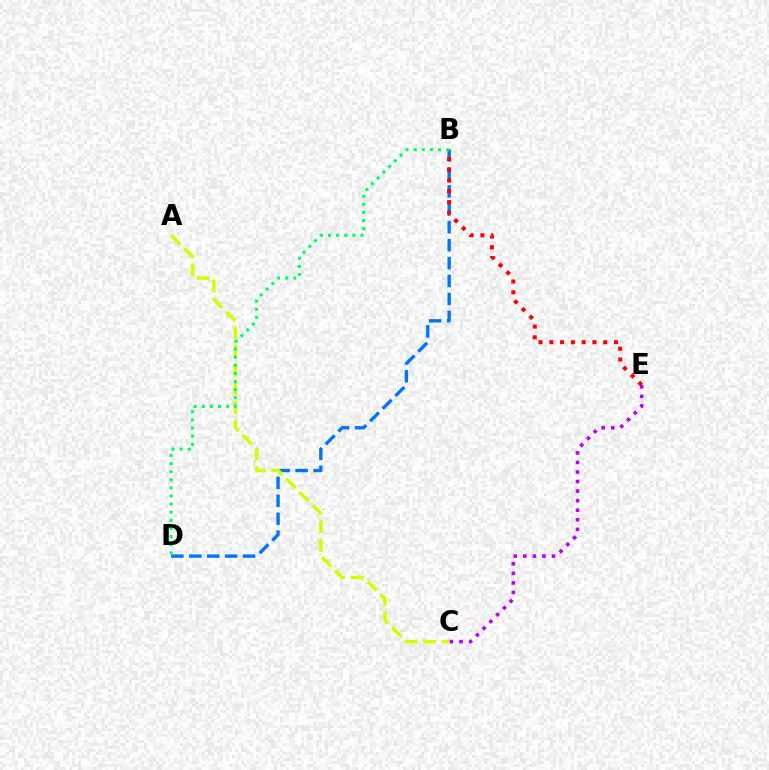{('B', 'D'): [{'color': '#0074ff', 'line_style': 'dashed', 'thickness': 2.44}, {'color': '#00ff5c', 'line_style': 'dotted', 'thickness': 2.21}], ('A', 'C'): [{'color': '#d1ff00', 'line_style': 'dashed', 'thickness': 2.53}], ('B', 'E'): [{'color': '#ff0000', 'line_style': 'dotted', 'thickness': 2.93}], ('C', 'E'): [{'color': '#b900ff', 'line_style': 'dotted', 'thickness': 2.6}]}